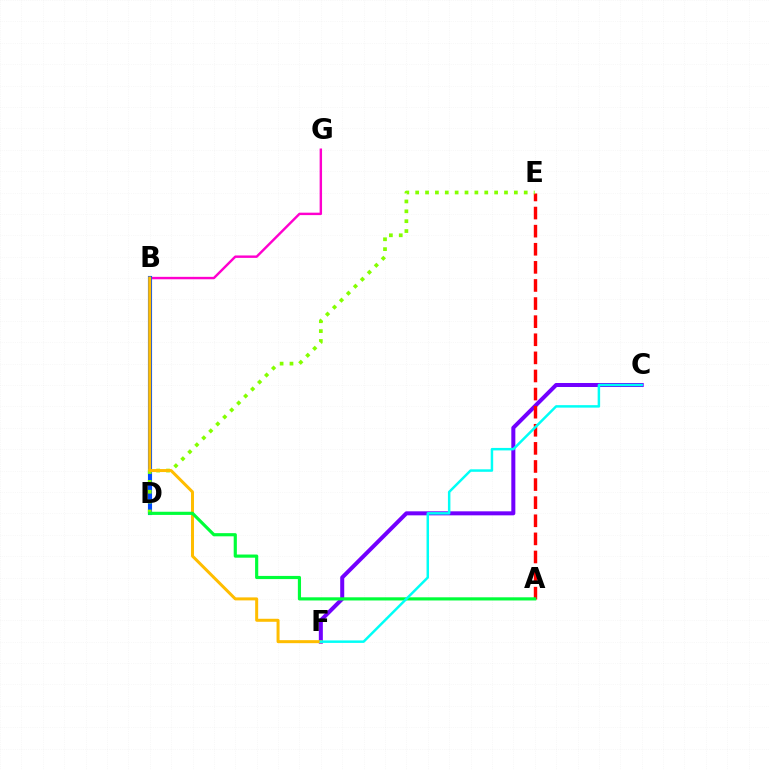{('D', 'G'): [{'color': '#ff00cf', 'line_style': 'solid', 'thickness': 1.75}], ('C', 'F'): [{'color': '#7200ff', 'line_style': 'solid', 'thickness': 2.89}, {'color': '#00fff6', 'line_style': 'solid', 'thickness': 1.79}], ('A', 'E'): [{'color': '#ff0000', 'line_style': 'dashed', 'thickness': 2.46}], ('B', 'D'): [{'color': '#004bff', 'line_style': 'solid', 'thickness': 2.97}], ('D', 'E'): [{'color': '#84ff00', 'line_style': 'dotted', 'thickness': 2.68}], ('B', 'F'): [{'color': '#ffbd00', 'line_style': 'solid', 'thickness': 2.16}], ('A', 'D'): [{'color': '#00ff39', 'line_style': 'solid', 'thickness': 2.28}]}